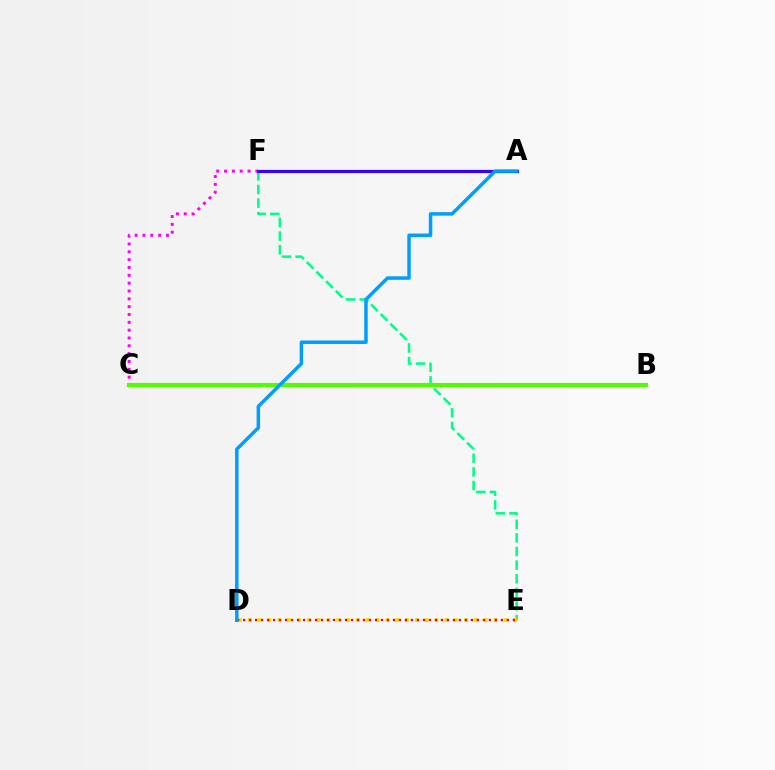{('E', 'F'): [{'color': '#00ff86', 'line_style': 'dashed', 'thickness': 1.85}], ('D', 'E'): [{'color': '#ffd500', 'line_style': 'dotted', 'thickness': 2.67}, {'color': '#ff0000', 'line_style': 'dotted', 'thickness': 1.63}], ('C', 'F'): [{'color': '#ff00ed', 'line_style': 'dotted', 'thickness': 2.13}], ('A', 'F'): [{'color': '#3700ff', 'line_style': 'solid', 'thickness': 2.29}], ('B', 'C'): [{'color': '#4fff00', 'line_style': 'solid', 'thickness': 2.99}], ('A', 'D'): [{'color': '#009eff', 'line_style': 'solid', 'thickness': 2.51}]}